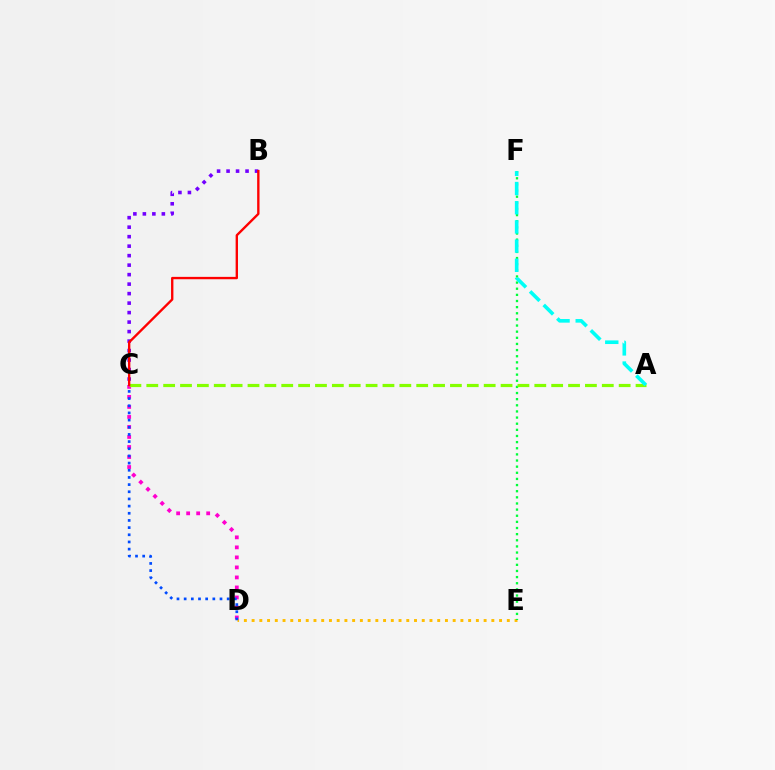{('D', 'E'): [{'color': '#ffbd00', 'line_style': 'dotted', 'thickness': 2.1}], ('E', 'F'): [{'color': '#00ff39', 'line_style': 'dotted', 'thickness': 1.67}], ('C', 'D'): [{'color': '#ff00cf', 'line_style': 'dotted', 'thickness': 2.72}, {'color': '#004bff', 'line_style': 'dotted', 'thickness': 1.95}], ('A', 'C'): [{'color': '#84ff00', 'line_style': 'dashed', 'thickness': 2.29}], ('A', 'F'): [{'color': '#00fff6', 'line_style': 'dashed', 'thickness': 2.61}], ('B', 'C'): [{'color': '#7200ff', 'line_style': 'dotted', 'thickness': 2.58}, {'color': '#ff0000', 'line_style': 'solid', 'thickness': 1.7}]}